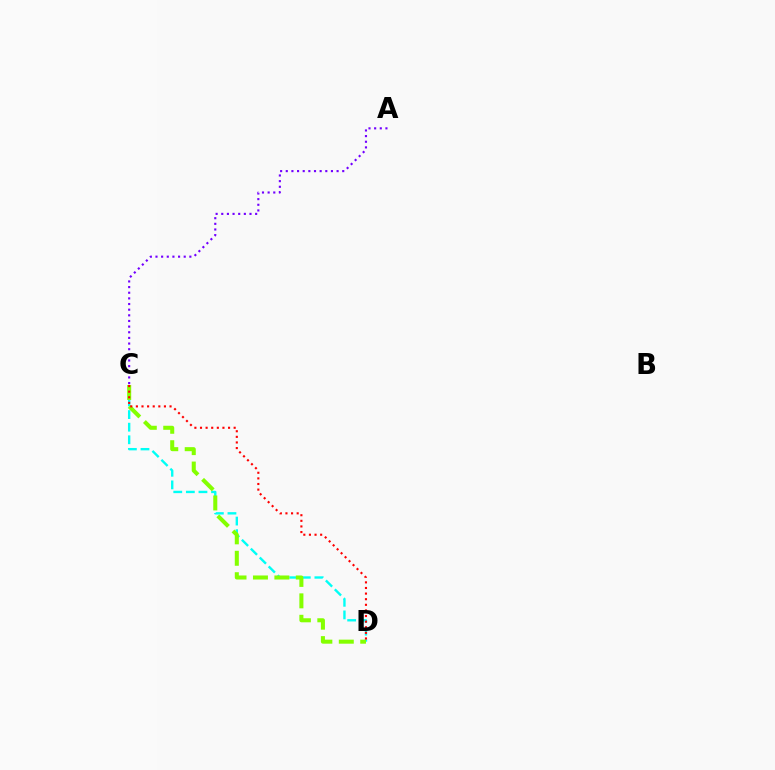{('C', 'D'): [{'color': '#00fff6', 'line_style': 'dashed', 'thickness': 1.71}, {'color': '#84ff00', 'line_style': 'dashed', 'thickness': 2.91}, {'color': '#ff0000', 'line_style': 'dotted', 'thickness': 1.52}], ('A', 'C'): [{'color': '#7200ff', 'line_style': 'dotted', 'thickness': 1.53}]}